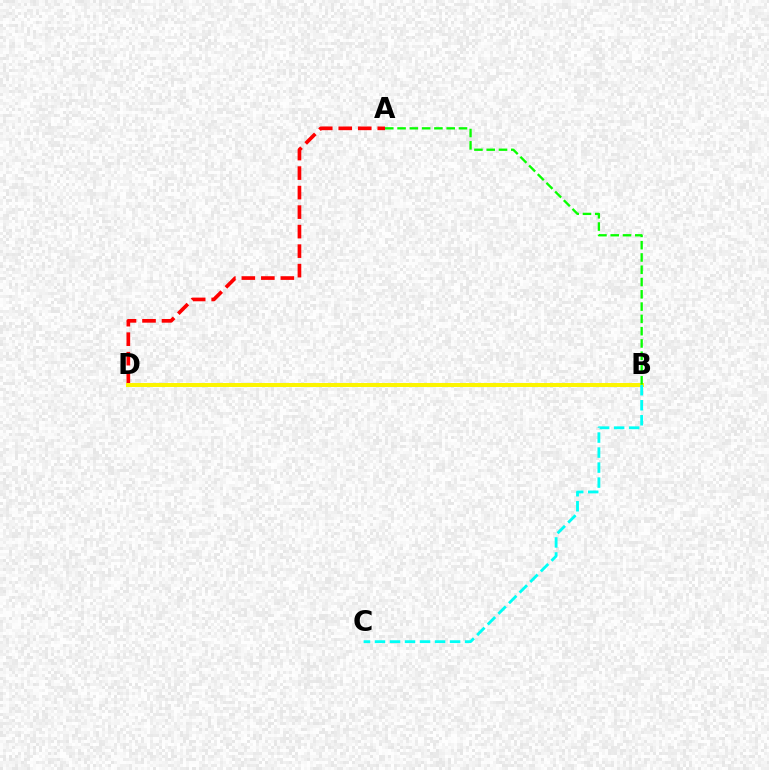{('A', 'D'): [{'color': '#ff0000', 'line_style': 'dashed', 'thickness': 2.65}], ('B', 'D'): [{'color': '#0010ff', 'line_style': 'dashed', 'thickness': 1.81}, {'color': '#ee00ff', 'line_style': 'solid', 'thickness': 1.61}, {'color': '#fcf500', 'line_style': 'solid', 'thickness': 2.89}], ('B', 'C'): [{'color': '#00fff6', 'line_style': 'dashed', 'thickness': 2.04}], ('A', 'B'): [{'color': '#08ff00', 'line_style': 'dashed', 'thickness': 1.67}]}